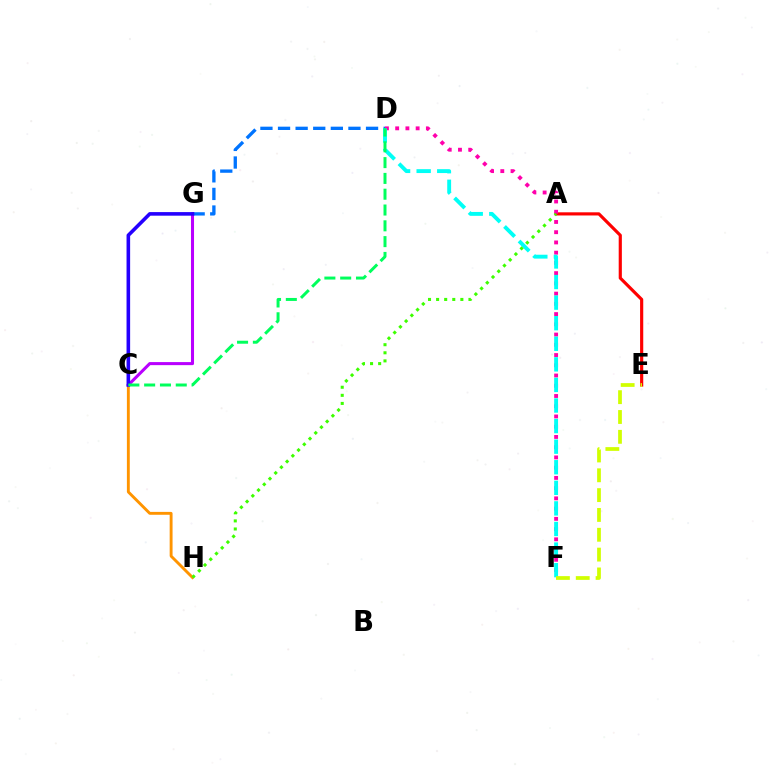{('A', 'E'): [{'color': '#ff0000', 'line_style': 'solid', 'thickness': 2.28}], ('D', 'F'): [{'color': '#ff00ac', 'line_style': 'dotted', 'thickness': 2.78}, {'color': '#00fff6', 'line_style': 'dashed', 'thickness': 2.8}], ('D', 'G'): [{'color': '#0074ff', 'line_style': 'dashed', 'thickness': 2.39}], ('C', 'H'): [{'color': '#ff9400', 'line_style': 'solid', 'thickness': 2.08}], ('A', 'H'): [{'color': '#3dff00', 'line_style': 'dotted', 'thickness': 2.2}], ('C', 'G'): [{'color': '#b900ff', 'line_style': 'solid', 'thickness': 2.2}, {'color': '#2500ff', 'line_style': 'solid', 'thickness': 2.58}], ('E', 'F'): [{'color': '#d1ff00', 'line_style': 'dashed', 'thickness': 2.69}], ('C', 'D'): [{'color': '#00ff5c', 'line_style': 'dashed', 'thickness': 2.15}]}